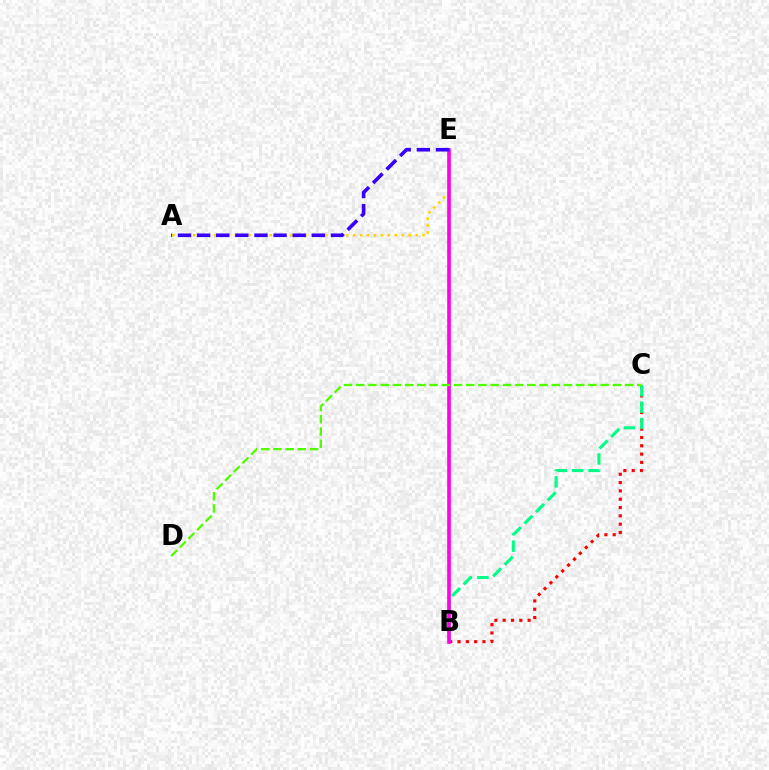{('B', 'C'): [{'color': '#ff0000', 'line_style': 'dotted', 'thickness': 2.26}, {'color': '#00ff86', 'line_style': 'dashed', 'thickness': 2.23}], ('B', 'E'): [{'color': '#009eff', 'line_style': 'dotted', 'thickness': 1.52}, {'color': '#ff00ed', 'line_style': 'solid', 'thickness': 2.62}], ('A', 'E'): [{'color': '#ffd500', 'line_style': 'dotted', 'thickness': 1.89}, {'color': '#3700ff', 'line_style': 'dashed', 'thickness': 2.6}], ('C', 'D'): [{'color': '#4fff00', 'line_style': 'dashed', 'thickness': 1.66}]}